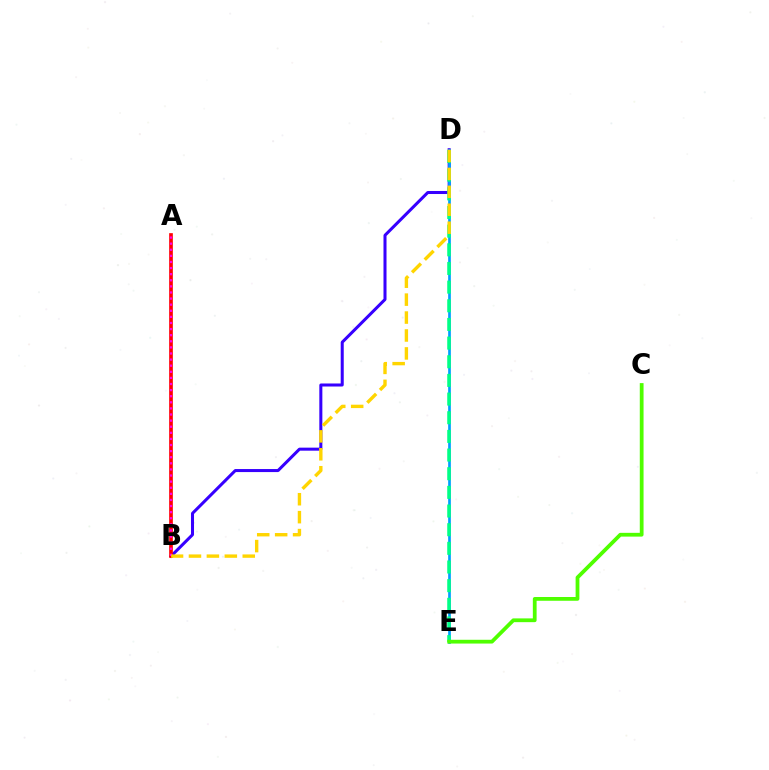{('B', 'D'): [{'color': '#3700ff', 'line_style': 'solid', 'thickness': 2.18}, {'color': '#ffd500', 'line_style': 'dashed', 'thickness': 2.44}], ('D', 'E'): [{'color': '#009eff', 'line_style': 'solid', 'thickness': 1.93}, {'color': '#00ff86', 'line_style': 'dashed', 'thickness': 2.53}], ('A', 'B'): [{'color': '#ff0000', 'line_style': 'solid', 'thickness': 2.65}, {'color': '#ff00ed', 'line_style': 'dotted', 'thickness': 1.66}], ('C', 'E'): [{'color': '#4fff00', 'line_style': 'solid', 'thickness': 2.71}]}